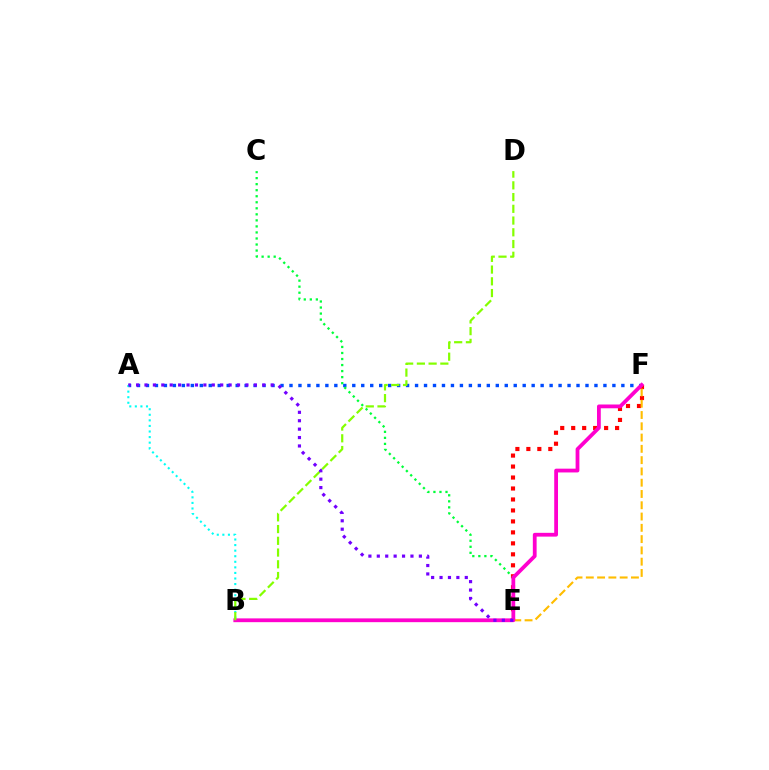{('A', 'F'): [{'color': '#004bff', 'line_style': 'dotted', 'thickness': 2.44}], ('A', 'B'): [{'color': '#00fff6', 'line_style': 'dotted', 'thickness': 1.51}], ('E', 'F'): [{'color': '#ff0000', 'line_style': 'dotted', 'thickness': 2.98}, {'color': '#ffbd00', 'line_style': 'dashed', 'thickness': 1.53}], ('C', 'E'): [{'color': '#00ff39', 'line_style': 'dotted', 'thickness': 1.64}], ('B', 'F'): [{'color': '#ff00cf', 'line_style': 'solid', 'thickness': 2.72}], ('B', 'D'): [{'color': '#84ff00', 'line_style': 'dashed', 'thickness': 1.59}], ('A', 'E'): [{'color': '#7200ff', 'line_style': 'dotted', 'thickness': 2.29}]}